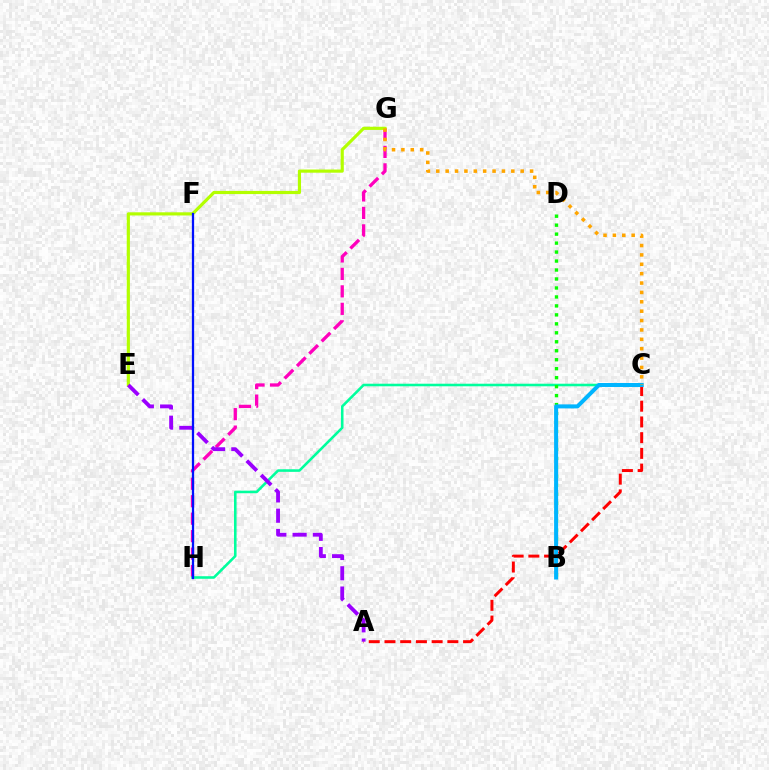{('G', 'H'): [{'color': '#ff00bd', 'line_style': 'dashed', 'thickness': 2.37}], ('C', 'H'): [{'color': '#00ff9d', 'line_style': 'solid', 'thickness': 1.85}], ('E', 'G'): [{'color': '#b3ff00', 'line_style': 'solid', 'thickness': 2.28}], ('B', 'D'): [{'color': '#08ff00', 'line_style': 'dotted', 'thickness': 2.44}], ('A', 'C'): [{'color': '#ff0000', 'line_style': 'dashed', 'thickness': 2.14}], ('B', 'C'): [{'color': '#00b5ff', 'line_style': 'solid', 'thickness': 2.89}], ('A', 'E'): [{'color': '#9b00ff', 'line_style': 'dashed', 'thickness': 2.76}], ('C', 'G'): [{'color': '#ffa500', 'line_style': 'dotted', 'thickness': 2.55}], ('F', 'H'): [{'color': '#0010ff', 'line_style': 'solid', 'thickness': 1.63}]}